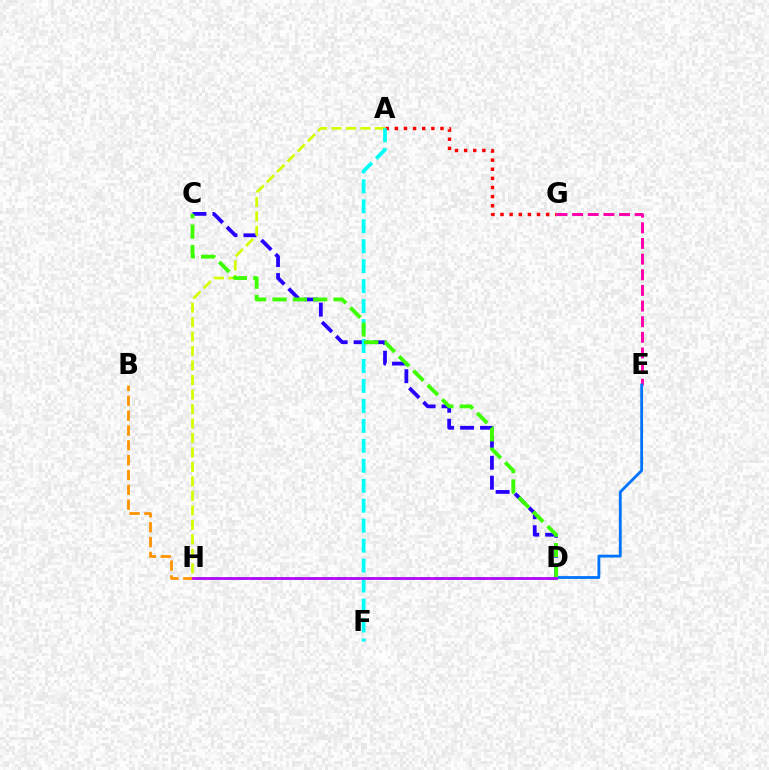{('C', 'D'): [{'color': '#2500ff', 'line_style': 'dashed', 'thickness': 2.71}, {'color': '#3dff00', 'line_style': 'dashed', 'thickness': 2.76}], ('A', 'H'): [{'color': '#d1ff00', 'line_style': 'dashed', 'thickness': 1.97}], ('A', 'G'): [{'color': '#ff0000', 'line_style': 'dotted', 'thickness': 2.48}], ('B', 'H'): [{'color': '#ff9400', 'line_style': 'dashed', 'thickness': 2.02}], ('E', 'G'): [{'color': '#ff00ac', 'line_style': 'dashed', 'thickness': 2.13}], ('A', 'F'): [{'color': '#00fff6', 'line_style': 'dashed', 'thickness': 2.71}], ('D', 'H'): [{'color': '#00ff5c', 'line_style': 'dashed', 'thickness': 1.91}, {'color': '#b900ff', 'line_style': 'solid', 'thickness': 1.97}], ('D', 'E'): [{'color': '#0074ff', 'line_style': 'solid', 'thickness': 2.03}]}